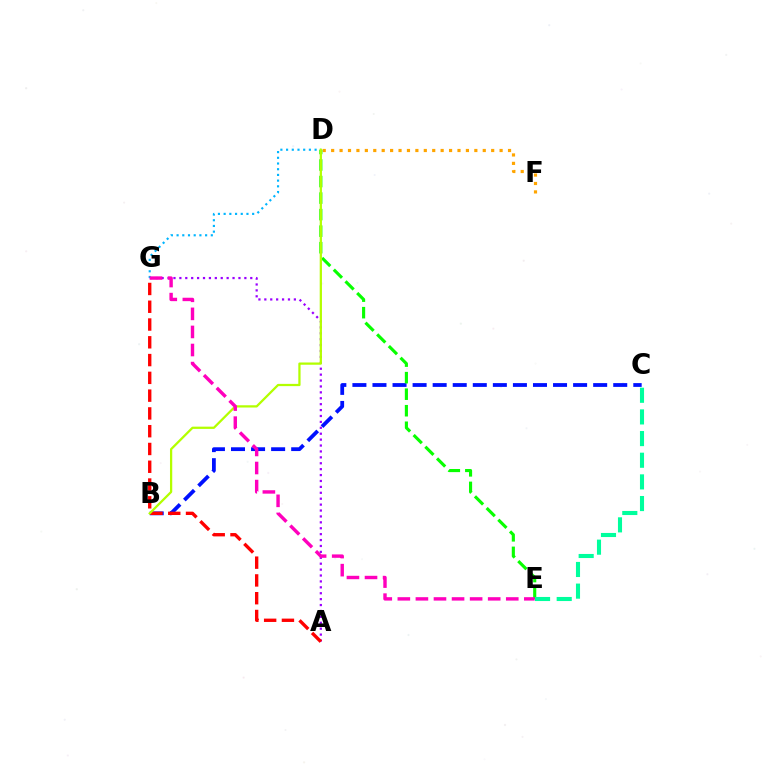{('D', 'F'): [{'color': '#ffa500', 'line_style': 'dotted', 'thickness': 2.29}], ('B', 'C'): [{'color': '#0010ff', 'line_style': 'dashed', 'thickness': 2.73}], ('D', 'E'): [{'color': '#08ff00', 'line_style': 'dashed', 'thickness': 2.25}], ('C', 'E'): [{'color': '#00ff9d', 'line_style': 'dashed', 'thickness': 2.94}], ('A', 'G'): [{'color': '#9b00ff', 'line_style': 'dotted', 'thickness': 1.61}, {'color': '#ff0000', 'line_style': 'dashed', 'thickness': 2.42}], ('D', 'G'): [{'color': '#00b5ff', 'line_style': 'dotted', 'thickness': 1.55}], ('B', 'D'): [{'color': '#b3ff00', 'line_style': 'solid', 'thickness': 1.62}], ('E', 'G'): [{'color': '#ff00bd', 'line_style': 'dashed', 'thickness': 2.45}]}